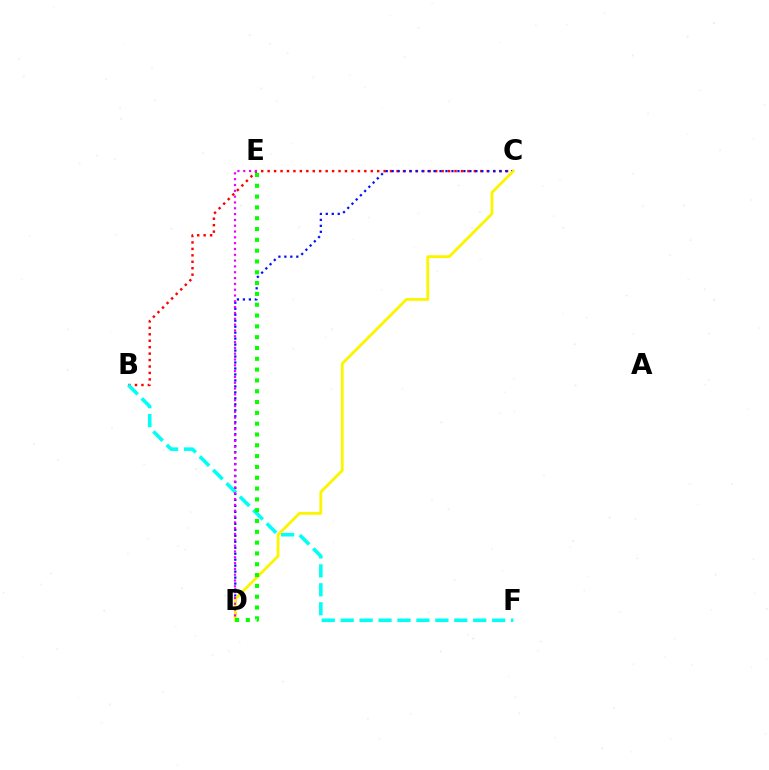{('B', 'C'): [{'color': '#ff0000', 'line_style': 'dotted', 'thickness': 1.75}], ('C', 'D'): [{'color': '#0010ff', 'line_style': 'dotted', 'thickness': 1.62}, {'color': '#fcf500', 'line_style': 'solid', 'thickness': 2.04}], ('B', 'F'): [{'color': '#00fff6', 'line_style': 'dashed', 'thickness': 2.57}], ('D', 'E'): [{'color': '#ee00ff', 'line_style': 'dotted', 'thickness': 1.58}, {'color': '#08ff00', 'line_style': 'dotted', 'thickness': 2.94}]}